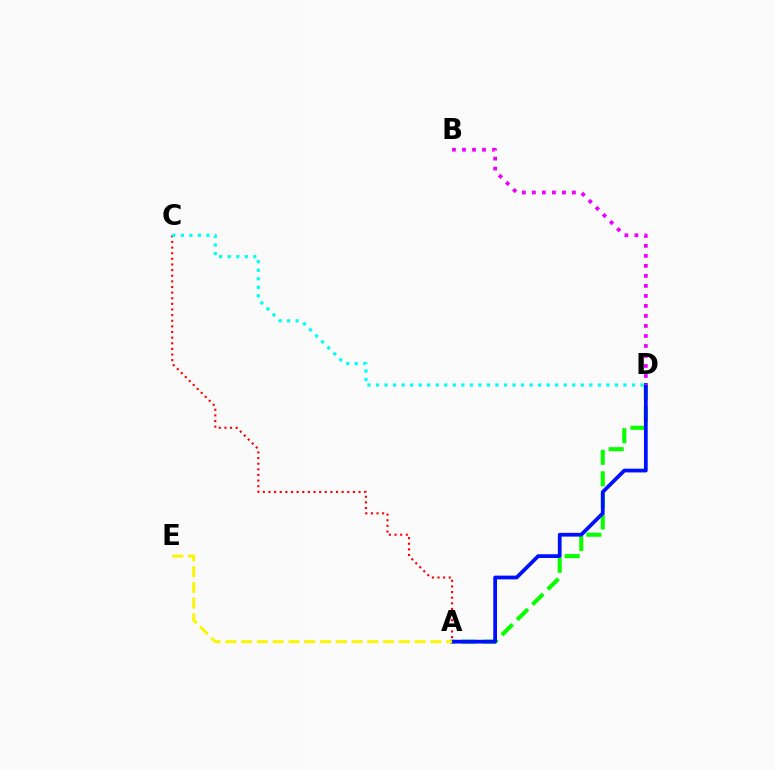{('A', 'C'): [{'color': '#ff0000', 'line_style': 'dotted', 'thickness': 1.53}], ('A', 'D'): [{'color': '#08ff00', 'line_style': 'dashed', 'thickness': 2.93}, {'color': '#0010ff', 'line_style': 'solid', 'thickness': 2.7}], ('A', 'E'): [{'color': '#fcf500', 'line_style': 'dashed', 'thickness': 2.14}], ('B', 'D'): [{'color': '#ee00ff', 'line_style': 'dotted', 'thickness': 2.72}], ('C', 'D'): [{'color': '#00fff6', 'line_style': 'dotted', 'thickness': 2.32}]}